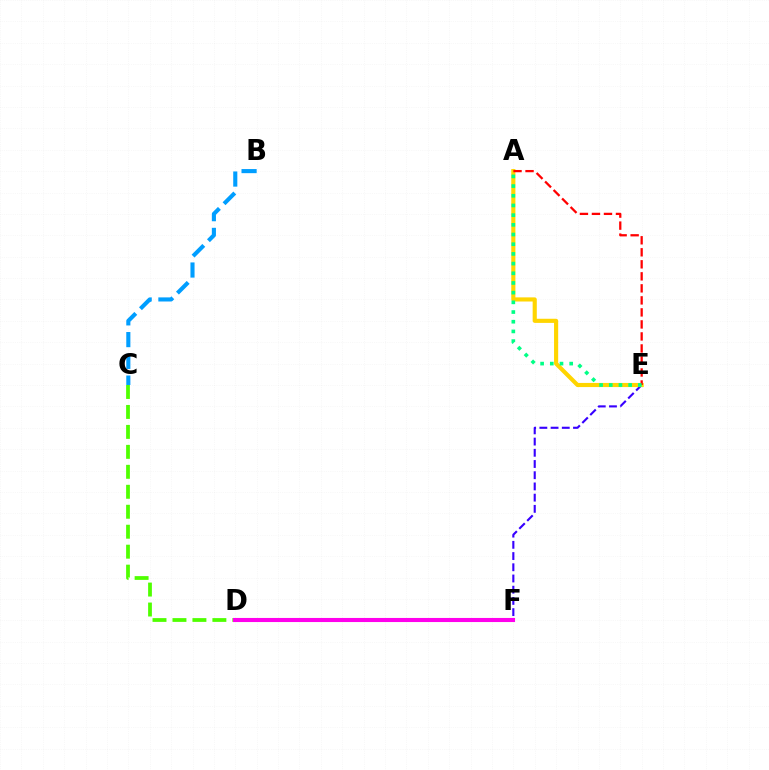{('E', 'F'): [{'color': '#3700ff', 'line_style': 'dashed', 'thickness': 1.52}], ('A', 'E'): [{'color': '#ffd500', 'line_style': 'solid', 'thickness': 2.98}, {'color': '#ff0000', 'line_style': 'dashed', 'thickness': 1.63}, {'color': '#00ff86', 'line_style': 'dotted', 'thickness': 2.63}], ('C', 'D'): [{'color': '#4fff00', 'line_style': 'dashed', 'thickness': 2.71}], ('B', 'C'): [{'color': '#009eff', 'line_style': 'dashed', 'thickness': 2.95}], ('D', 'F'): [{'color': '#ff00ed', 'line_style': 'solid', 'thickness': 2.95}]}